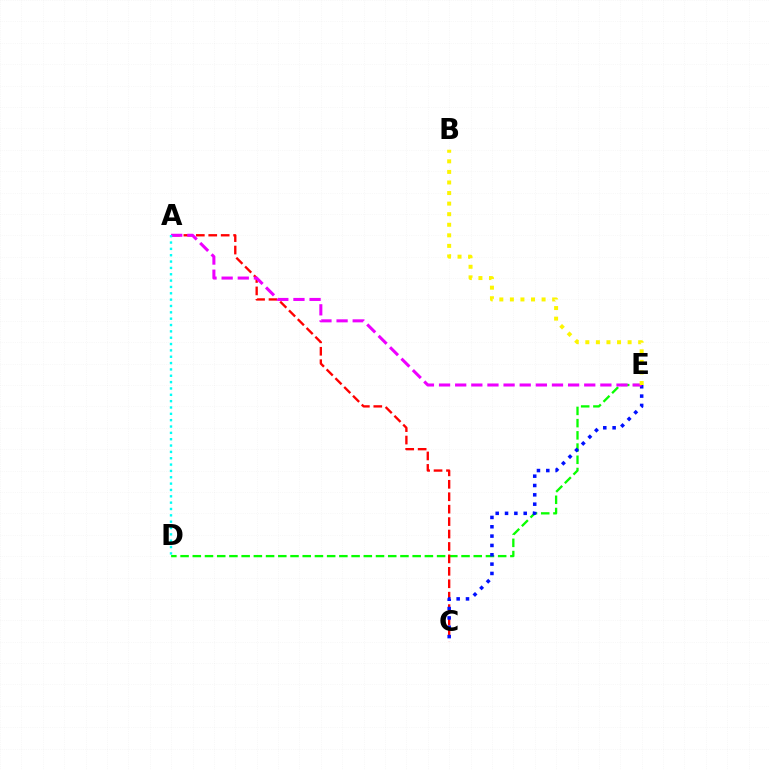{('D', 'E'): [{'color': '#08ff00', 'line_style': 'dashed', 'thickness': 1.66}], ('A', 'C'): [{'color': '#ff0000', 'line_style': 'dashed', 'thickness': 1.69}], ('C', 'E'): [{'color': '#0010ff', 'line_style': 'dotted', 'thickness': 2.54}], ('A', 'E'): [{'color': '#ee00ff', 'line_style': 'dashed', 'thickness': 2.19}], ('B', 'E'): [{'color': '#fcf500', 'line_style': 'dotted', 'thickness': 2.87}], ('A', 'D'): [{'color': '#00fff6', 'line_style': 'dotted', 'thickness': 1.72}]}